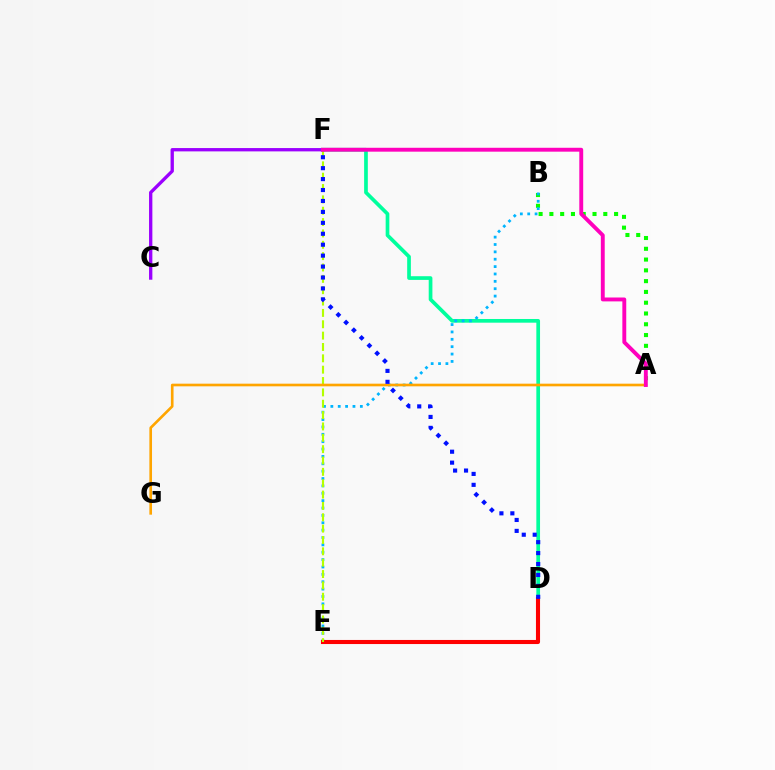{('D', 'F'): [{'color': '#00ff9d', 'line_style': 'solid', 'thickness': 2.66}, {'color': '#0010ff', 'line_style': 'dotted', 'thickness': 2.97}], ('A', 'B'): [{'color': '#08ff00', 'line_style': 'dotted', 'thickness': 2.93}], ('B', 'E'): [{'color': '#00b5ff', 'line_style': 'dotted', 'thickness': 2.0}], ('D', 'E'): [{'color': '#ff0000', 'line_style': 'solid', 'thickness': 2.94}], ('E', 'F'): [{'color': '#b3ff00', 'line_style': 'dashed', 'thickness': 1.54}], ('C', 'F'): [{'color': '#9b00ff', 'line_style': 'solid', 'thickness': 2.39}], ('A', 'G'): [{'color': '#ffa500', 'line_style': 'solid', 'thickness': 1.9}], ('A', 'F'): [{'color': '#ff00bd', 'line_style': 'solid', 'thickness': 2.8}]}